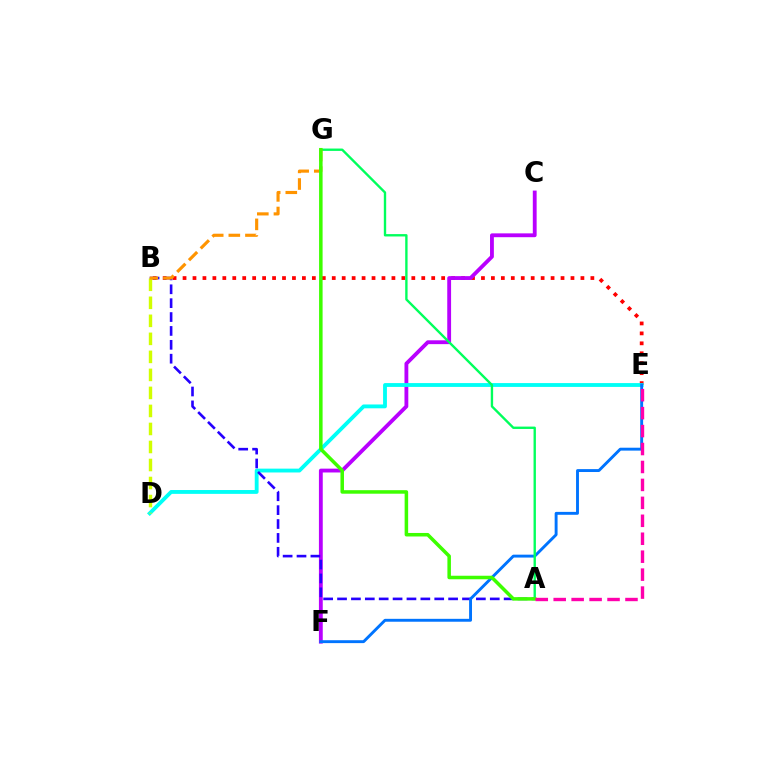{('B', 'E'): [{'color': '#ff0000', 'line_style': 'dotted', 'thickness': 2.7}], ('C', 'F'): [{'color': '#b900ff', 'line_style': 'solid', 'thickness': 2.76}], ('D', 'E'): [{'color': '#00fff6', 'line_style': 'solid', 'thickness': 2.76}], ('A', 'B'): [{'color': '#2500ff', 'line_style': 'dashed', 'thickness': 1.89}], ('B', 'D'): [{'color': '#d1ff00', 'line_style': 'dashed', 'thickness': 2.45}], ('E', 'F'): [{'color': '#0074ff', 'line_style': 'solid', 'thickness': 2.09}], ('A', 'G'): [{'color': '#00ff5c', 'line_style': 'solid', 'thickness': 1.71}, {'color': '#3dff00', 'line_style': 'solid', 'thickness': 2.53}], ('B', 'G'): [{'color': '#ff9400', 'line_style': 'dashed', 'thickness': 2.26}], ('A', 'E'): [{'color': '#ff00ac', 'line_style': 'dashed', 'thickness': 2.44}]}